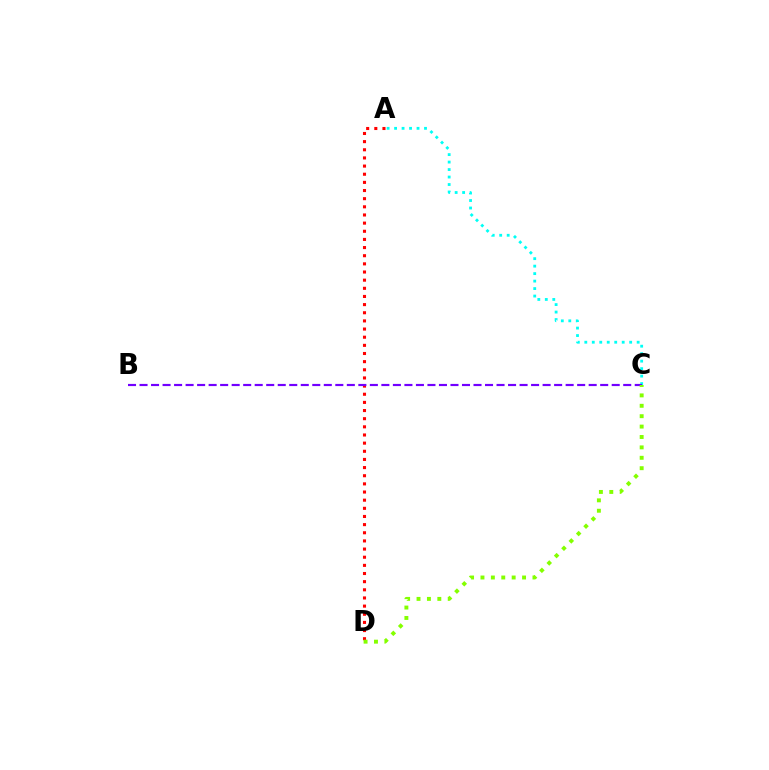{('A', 'C'): [{'color': '#00fff6', 'line_style': 'dotted', 'thickness': 2.03}], ('A', 'D'): [{'color': '#ff0000', 'line_style': 'dotted', 'thickness': 2.21}], ('B', 'C'): [{'color': '#7200ff', 'line_style': 'dashed', 'thickness': 1.56}], ('C', 'D'): [{'color': '#84ff00', 'line_style': 'dotted', 'thickness': 2.83}]}